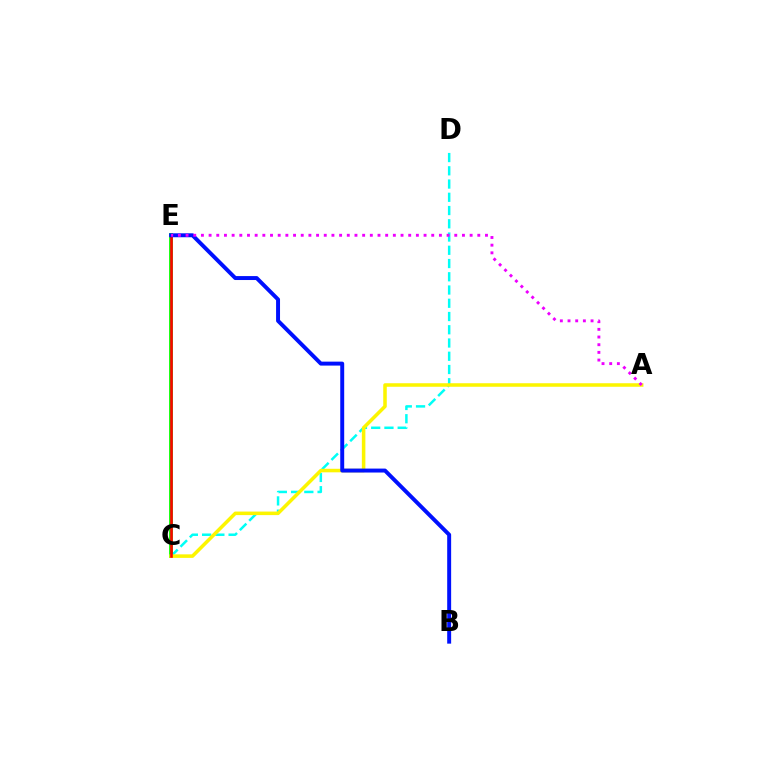{('C', 'D'): [{'color': '#00fff6', 'line_style': 'dashed', 'thickness': 1.8}], ('C', 'E'): [{'color': '#08ff00', 'line_style': 'solid', 'thickness': 2.75}, {'color': '#ff0000', 'line_style': 'solid', 'thickness': 1.86}], ('A', 'C'): [{'color': '#fcf500', 'line_style': 'solid', 'thickness': 2.54}], ('B', 'E'): [{'color': '#0010ff', 'line_style': 'solid', 'thickness': 2.84}], ('A', 'E'): [{'color': '#ee00ff', 'line_style': 'dotted', 'thickness': 2.09}]}